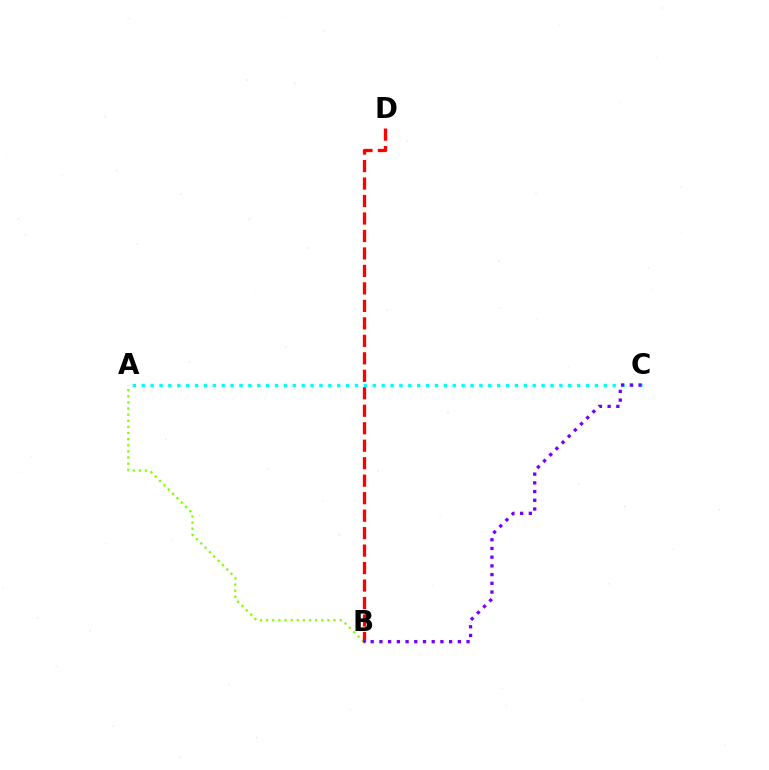{('A', 'B'): [{'color': '#84ff00', 'line_style': 'dotted', 'thickness': 1.66}], ('B', 'D'): [{'color': '#ff0000', 'line_style': 'dashed', 'thickness': 2.37}], ('A', 'C'): [{'color': '#00fff6', 'line_style': 'dotted', 'thickness': 2.41}], ('B', 'C'): [{'color': '#7200ff', 'line_style': 'dotted', 'thickness': 2.37}]}